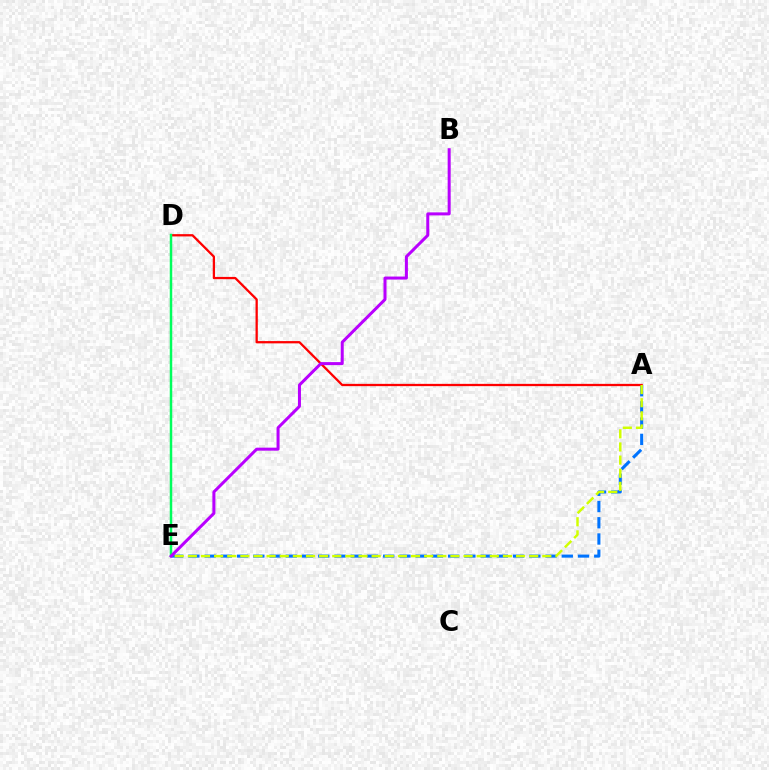{('A', 'E'): [{'color': '#0074ff', 'line_style': 'dashed', 'thickness': 2.21}, {'color': '#d1ff00', 'line_style': 'dashed', 'thickness': 1.78}], ('A', 'D'): [{'color': '#ff0000', 'line_style': 'solid', 'thickness': 1.64}], ('D', 'E'): [{'color': '#00ff5c', 'line_style': 'solid', 'thickness': 1.79}], ('B', 'E'): [{'color': '#b900ff', 'line_style': 'solid', 'thickness': 2.17}]}